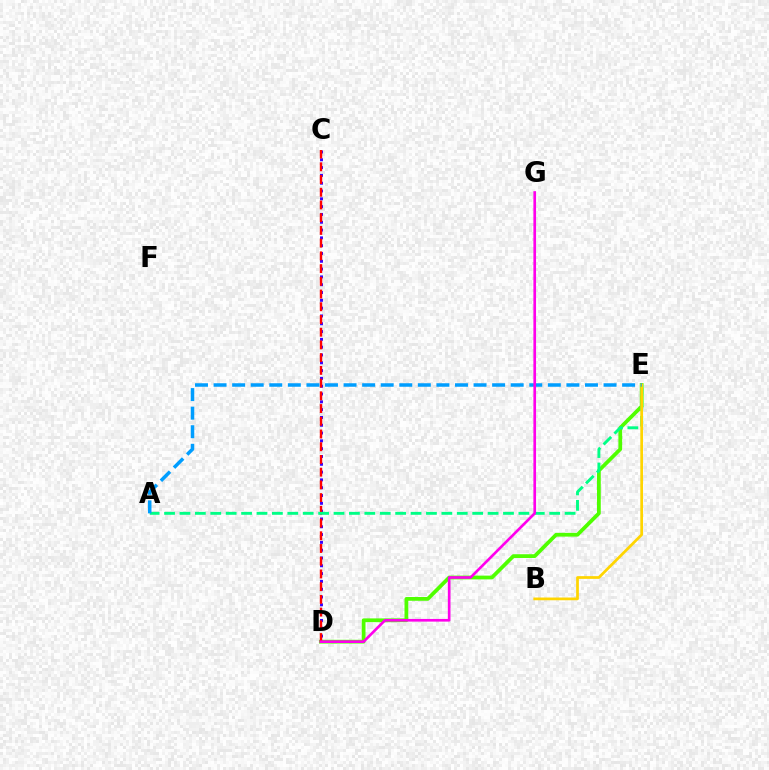{('D', 'E'): [{'color': '#4fff00', 'line_style': 'solid', 'thickness': 2.71}], ('C', 'D'): [{'color': '#3700ff', 'line_style': 'dotted', 'thickness': 2.12}, {'color': '#ff0000', 'line_style': 'dashed', 'thickness': 1.73}], ('A', 'E'): [{'color': '#00ff86', 'line_style': 'dashed', 'thickness': 2.09}, {'color': '#009eff', 'line_style': 'dashed', 'thickness': 2.52}], ('B', 'E'): [{'color': '#ffd500', 'line_style': 'solid', 'thickness': 1.96}], ('D', 'G'): [{'color': '#ff00ed', 'line_style': 'solid', 'thickness': 1.92}]}